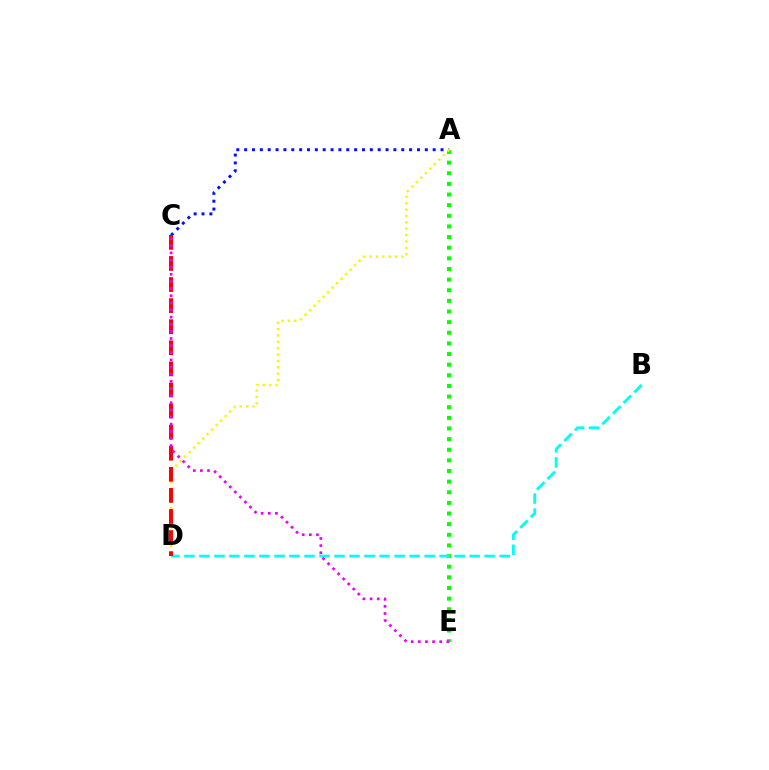{('A', 'E'): [{'color': '#08ff00', 'line_style': 'dotted', 'thickness': 2.89}], ('B', 'D'): [{'color': '#00fff6', 'line_style': 'dashed', 'thickness': 2.04}], ('A', 'C'): [{'color': '#0010ff', 'line_style': 'dotted', 'thickness': 2.13}], ('A', 'D'): [{'color': '#fcf500', 'line_style': 'dotted', 'thickness': 1.73}], ('C', 'D'): [{'color': '#ff0000', 'line_style': 'dashed', 'thickness': 2.86}], ('C', 'E'): [{'color': '#ee00ff', 'line_style': 'dotted', 'thickness': 1.94}]}